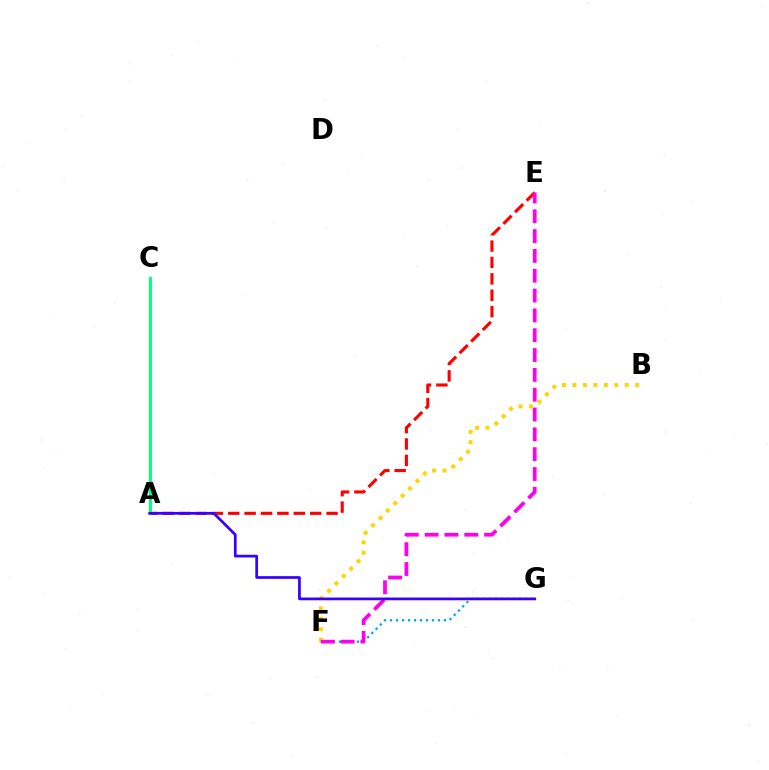{('B', 'F'): [{'color': '#ffd500', 'line_style': 'dotted', 'thickness': 2.84}], ('A', 'C'): [{'color': '#4fff00', 'line_style': 'solid', 'thickness': 1.6}, {'color': '#00ff86', 'line_style': 'solid', 'thickness': 2.07}], ('A', 'E'): [{'color': '#ff0000', 'line_style': 'dashed', 'thickness': 2.23}], ('F', 'G'): [{'color': '#009eff', 'line_style': 'dotted', 'thickness': 1.63}], ('E', 'F'): [{'color': '#ff00ed', 'line_style': 'dashed', 'thickness': 2.69}], ('A', 'G'): [{'color': '#3700ff', 'line_style': 'solid', 'thickness': 1.96}]}